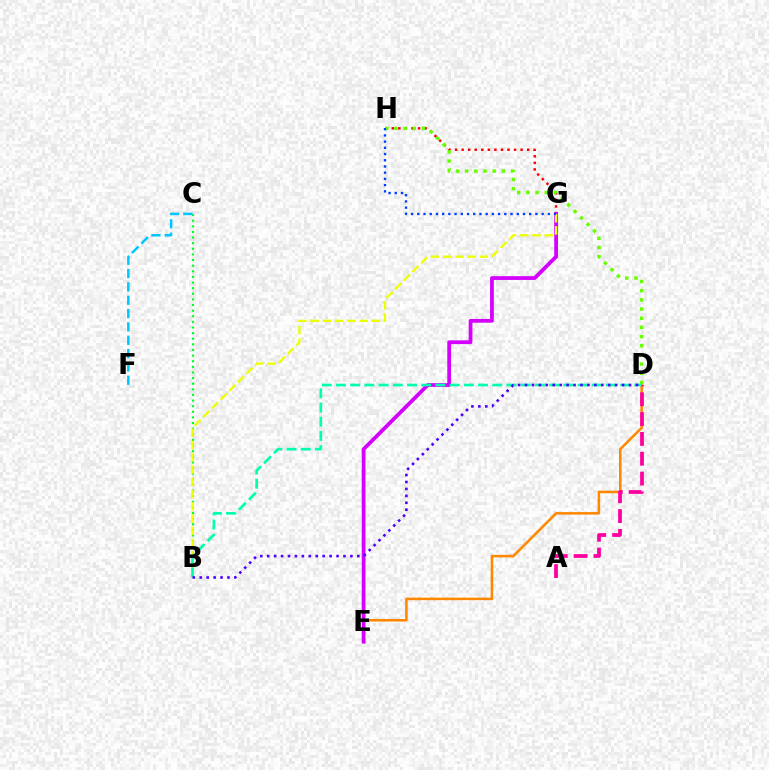{('D', 'E'): [{'color': '#ff8800', 'line_style': 'solid', 'thickness': 1.83}], ('G', 'H'): [{'color': '#ff0000', 'line_style': 'dotted', 'thickness': 1.78}, {'color': '#003fff', 'line_style': 'dotted', 'thickness': 1.69}], ('A', 'D'): [{'color': '#ff00a0', 'line_style': 'dashed', 'thickness': 2.69}], ('D', 'H'): [{'color': '#66ff00', 'line_style': 'dotted', 'thickness': 2.49}], ('B', 'C'): [{'color': '#00ff27', 'line_style': 'dotted', 'thickness': 1.53}], ('E', 'G'): [{'color': '#d600ff', 'line_style': 'solid', 'thickness': 2.71}], ('B', 'G'): [{'color': '#eeff00', 'line_style': 'dashed', 'thickness': 1.67}], ('C', 'F'): [{'color': '#00c7ff', 'line_style': 'dashed', 'thickness': 1.81}], ('B', 'D'): [{'color': '#00ffaf', 'line_style': 'dashed', 'thickness': 1.93}, {'color': '#4f00ff', 'line_style': 'dotted', 'thickness': 1.88}]}